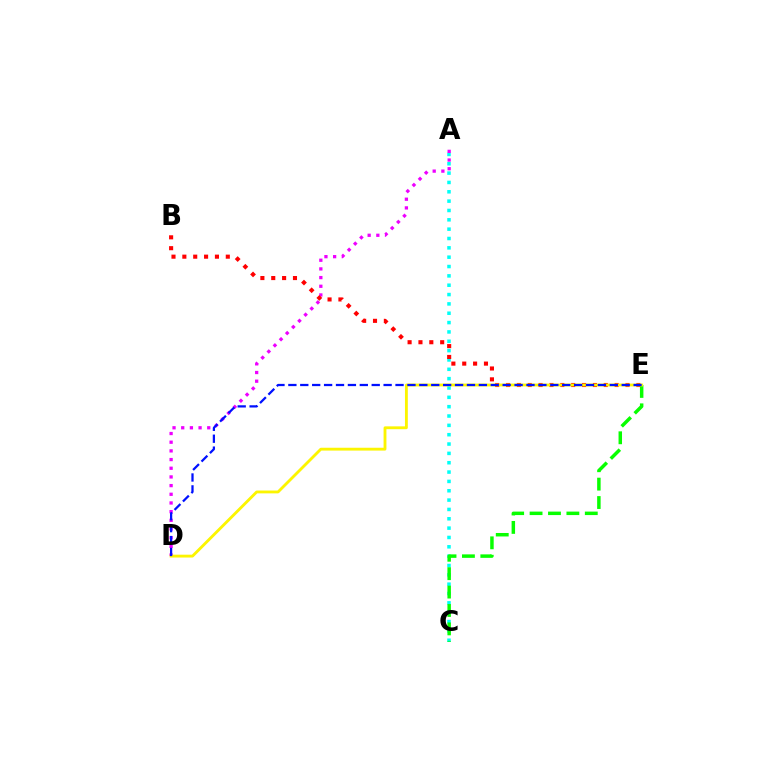{('A', 'C'): [{'color': '#00fff6', 'line_style': 'dotted', 'thickness': 2.54}], ('A', 'D'): [{'color': '#ee00ff', 'line_style': 'dotted', 'thickness': 2.36}], ('C', 'E'): [{'color': '#08ff00', 'line_style': 'dashed', 'thickness': 2.5}], ('B', 'E'): [{'color': '#ff0000', 'line_style': 'dotted', 'thickness': 2.95}], ('D', 'E'): [{'color': '#fcf500', 'line_style': 'solid', 'thickness': 2.05}, {'color': '#0010ff', 'line_style': 'dashed', 'thickness': 1.62}]}